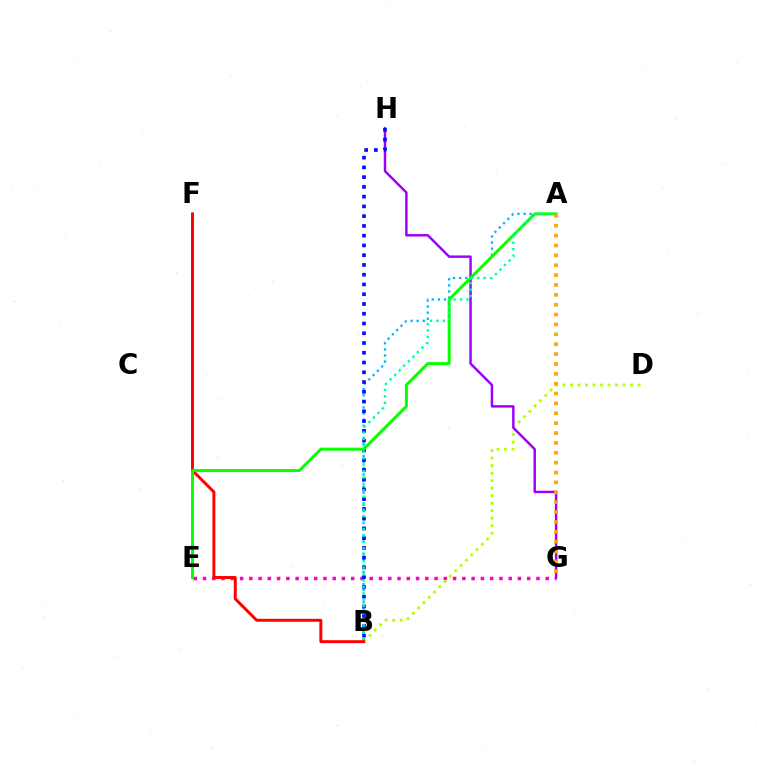{('E', 'G'): [{'color': '#ff00bd', 'line_style': 'dotted', 'thickness': 2.52}], ('B', 'D'): [{'color': '#b3ff00', 'line_style': 'dotted', 'thickness': 2.04}], ('B', 'F'): [{'color': '#ff0000', 'line_style': 'solid', 'thickness': 2.13}], ('A', 'B'): [{'color': '#00b5ff', 'line_style': 'dotted', 'thickness': 1.65}, {'color': '#00ff9d', 'line_style': 'dotted', 'thickness': 1.75}], ('G', 'H'): [{'color': '#9b00ff', 'line_style': 'solid', 'thickness': 1.77}], ('B', 'H'): [{'color': '#0010ff', 'line_style': 'dotted', 'thickness': 2.65}], ('A', 'E'): [{'color': '#08ff00', 'line_style': 'solid', 'thickness': 2.16}], ('A', 'G'): [{'color': '#ffa500', 'line_style': 'dotted', 'thickness': 2.68}]}